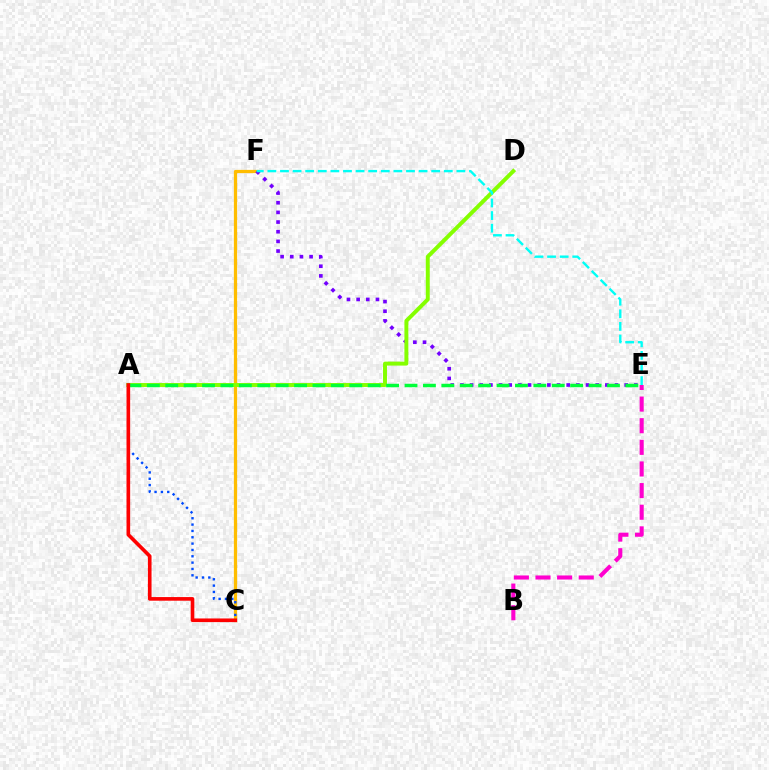{('C', 'F'): [{'color': '#ffbd00', 'line_style': 'solid', 'thickness': 2.33}], ('A', 'C'): [{'color': '#004bff', 'line_style': 'dotted', 'thickness': 1.72}, {'color': '#ff0000', 'line_style': 'solid', 'thickness': 2.62}], ('E', 'F'): [{'color': '#7200ff', 'line_style': 'dotted', 'thickness': 2.63}, {'color': '#00fff6', 'line_style': 'dashed', 'thickness': 1.71}], ('A', 'D'): [{'color': '#84ff00', 'line_style': 'solid', 'thickness': 2.84}], ('A', 'E'): [{'color': '#00ff39', 'line_style': 'dashed', 'thickness': 2.5}], ('B', 'E'): [{'color': '#ff00cf', 'line_style': 'dashed', 'thickness': 2.94}]}